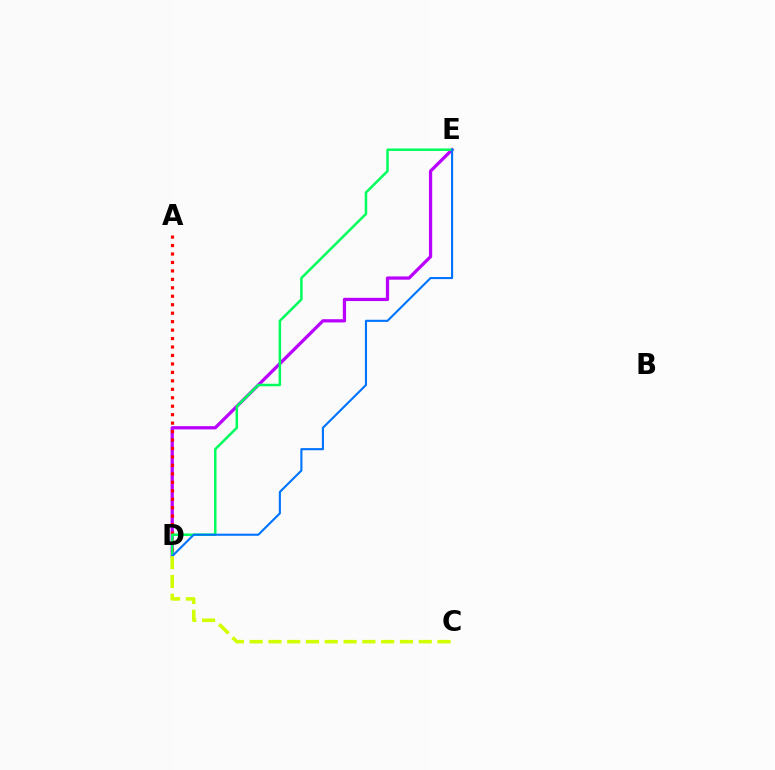{('D', 'E'): [{'color': '#b900ff', 'line_style': 'solid', 'thickness': 2.34}, {'color': '#00ff5c', 'line_style': 'solid', 'thickness': 1.8}, {'color': '#0074ff', 'line_style': 'solid', 'thickness': 1.53}], ('A', 'D'): [{'color': '#ff0000', 'line_style': 'dotted', 'thickness': 2.3}], ('C', 'D'): [{'color': '#d1ff00', 'line_style': 'dashed', 'thickness': 2.55}]}